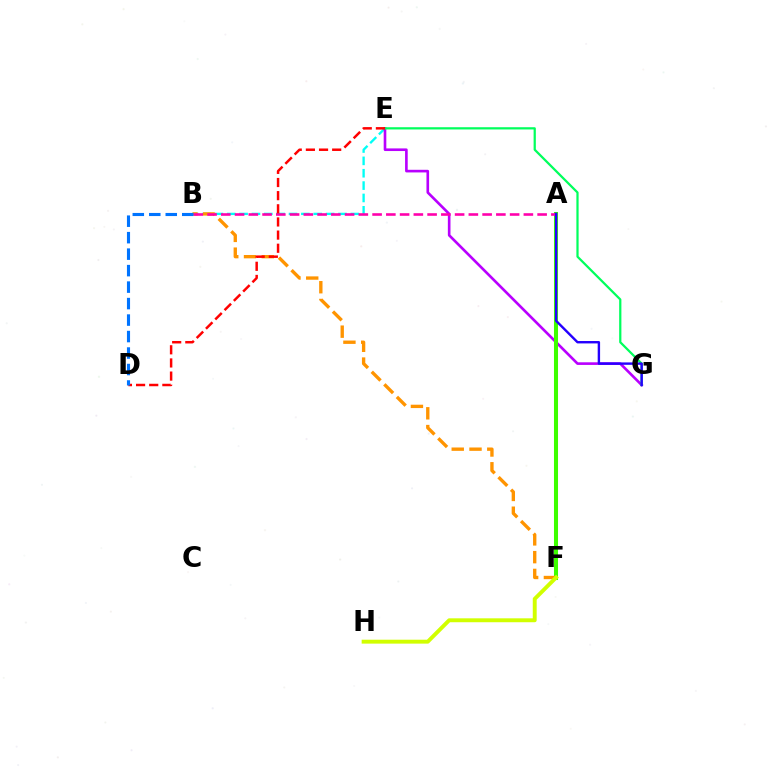{('B', 'E'): [{'color': '#00fff6', 'line_style': 'dashed', 'thickness': 1.68}], ('E', 'G'): [{'color': '#b900ff', 'line_style': 'solid', 'thickness': 1.9}, {'color': '#00ff5c', 'line_style': 'solid', 'thickness': 1.61}], ('A', 'F'): [{'color': '#3dff00', 'line_style': 'solid', 'thickness': 2.91}], ('B', 'F'): [{'color': '#ff9400', 'line_style': 'dashed', 'thickness': 2.41}], ('A', 'B'): [{'color': '#ff00ac', 'line_style': 'dashed', 'thickness': 1.87}], ('F', 'H'): [{'color': '#d1ff00', 'line_style': 'solid', 'thickness': 2.82}], ('D', 'E'): [{'color': '#ff0000', 'line_style': 'dashed', 'thickness': 1.79}], ('A', 'G'): [{'color': '#2500ff', 'line_style': 'solid', 'thickness': 1.73}], ('B', 'D'): [{'color': '#0074ff', 'line_style': 'dashed', 'thickness': 2.24}]}